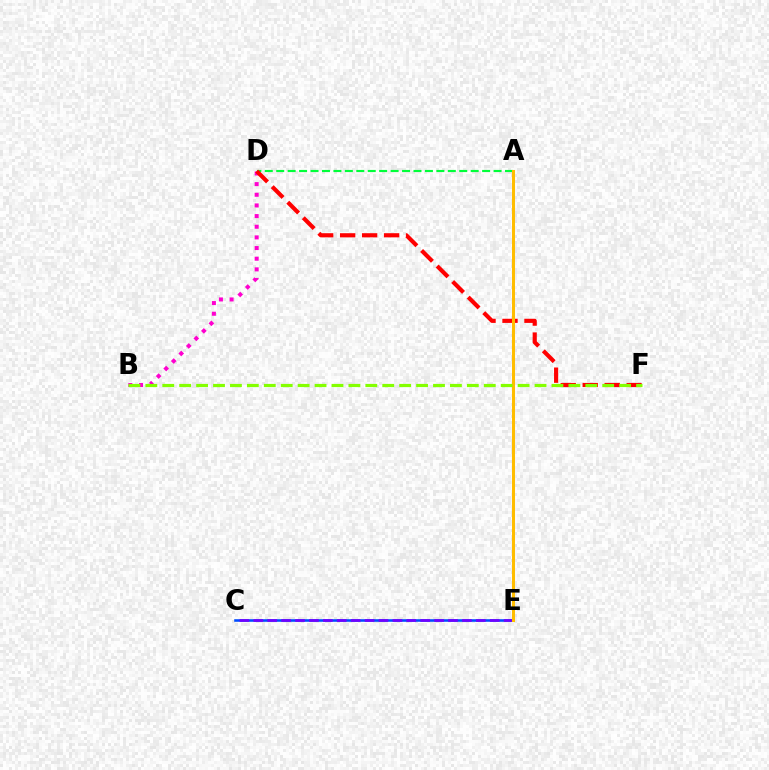{('B', 'D'): [{'color': '#ff00cf', 'line_style': 'dotted', 'thickness': 2.9}], ('C', 'E'): [{'color': '#004bff', 'line_style': 'solid', 'thickness': 1.86}, {'color': '#7200ff', 'line_style': 'dashed', 'thickness': 1.89}], ('A', 'D'): [{'color': '#00ff39', 'line_style': 'dashed', 'thickness': 1.55}], ('D', 'F'): [{'color': '#ff0000', 'line_style': 'dashed', 'thickness': 2.99}], ('A', 'E'): [{'color': '#00fff6', 'line_style': 'dashed', 'thickness': 1.86}, {'color': '#ffbd00', 'line_style': 'solid', 'thickness': 2.18}], ('B', 'F'): [{'color': '#84ff00', 'line_style': 'dashed', 'thickness': 2.3}]}